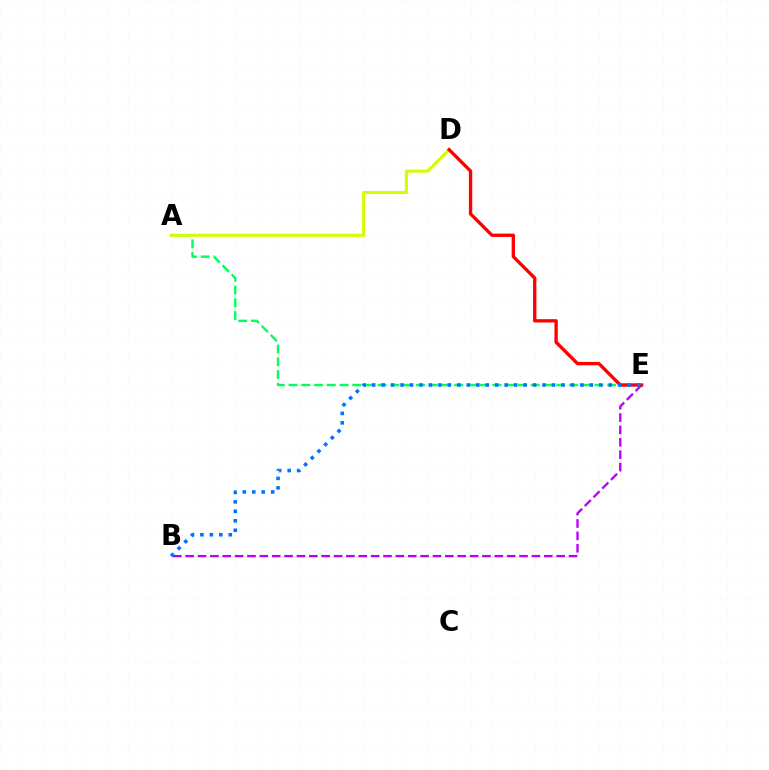{('B', 'E'): [{'color': '#b900ff', 'line_style': 'dashed', 'thickness': 1.68}, {'color': '#0074ff', 'line_style': 'dotted', 'thickness': 2.57}], ('A', 'E'): [{'color': '#00ff5c', 'line_style': 'dashed', 'thickness': 1.73}], ('A', 'D'): [{'color': '#d1ff00', 'line_style': 'solid', 'thickness': 2.22}], ('D', 'E'): [{'color': '#ff0000', 'line_style': 'solid', 'thickness': 2.4}]}